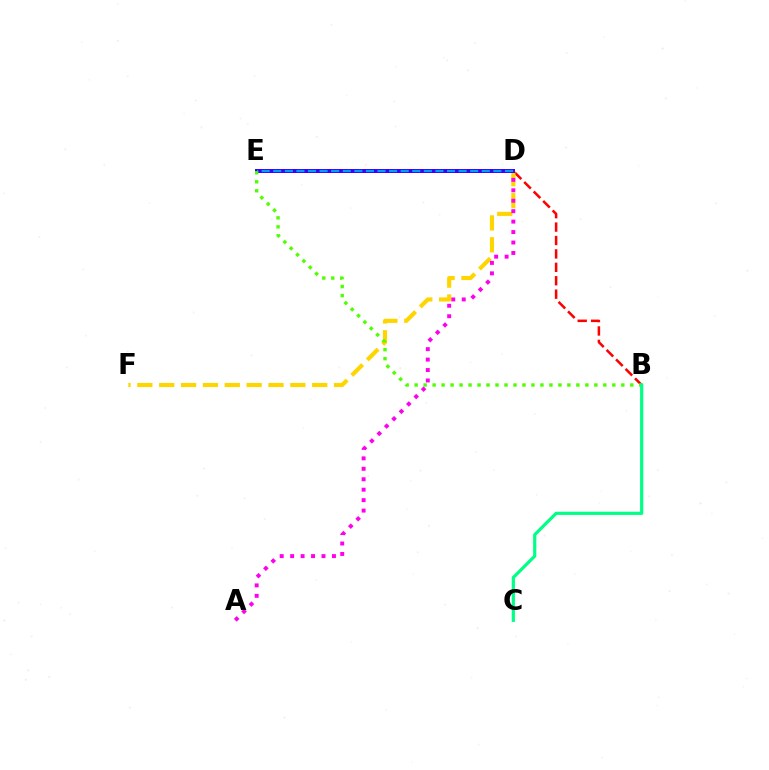{('B', 'E'): [{'color': '#ff0000', 'line_style': 'dashed', 'thickness': 1.82}, {'color': '#4fff00', 'line_style': 'dotted', 'thickness': 2.44}], ('D', 'F'): [{'color': '#ffd500', 'line_style': 'dashed', 'thickness': 2.97}], ('D', 'E'): [{'color': '#3700ff', 'line_style': 'solid', 'thickness': 2.87}, {'color': '#009eff', 'line_style': 'dashed', 'thickness': 1.57}], ('A', 'D'): [{'color': '#ff00ed', 'line_style': 'dotted', 'thickness': 2.84}], ('B', 'C'): [{'color': '#00ff86', 'line_style': 'solid', 'thickness': 2.3}]}